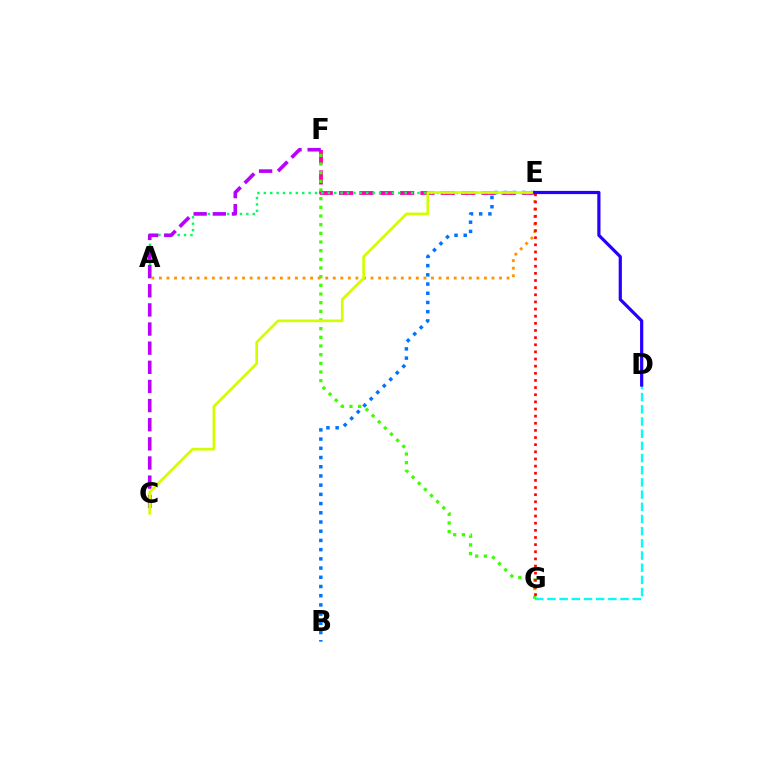{('E', 'F'): [{'color': '#ff00ac', 'line_style': 'dashed', 'thickness': 2.76}], ('D', 'G'): [{'color': '#00fff6', 'line_style': 'dashed', 'thickness': 1.66}], ('A', 'E'): [{'color': '#00ff5c', 'line_style': 'dotted', 'thickness': 1.74}, {'color': '#ff9400', 'line_style': 'dotted', 'thickness': 2.05}], ('B', 'E'): [{'color': '#0074ff', 'line_style': 'dotted', 'thickness': 2.5}], ('C', 'F'): [{'color': '#b900ff', 'line_style': 'dashed', 'thickness': 2.6}], ('F', 'G'): [{'color': '#3dff00', 'line_style': 'dotted', 'thickness': 2.35}], ('C', 'E'): [{'color': '#d1ff00', 'line_style': 'solid', 'thickness': 1.93}], ('E', 'G'): [{'color': '#ff0000', 'line_style': 'dotted', 'thickness': 1.94}], ('D', 'E'): [{'color': '#2500ff', 'line_style': 'solid', 'thickness': 2.3}]}